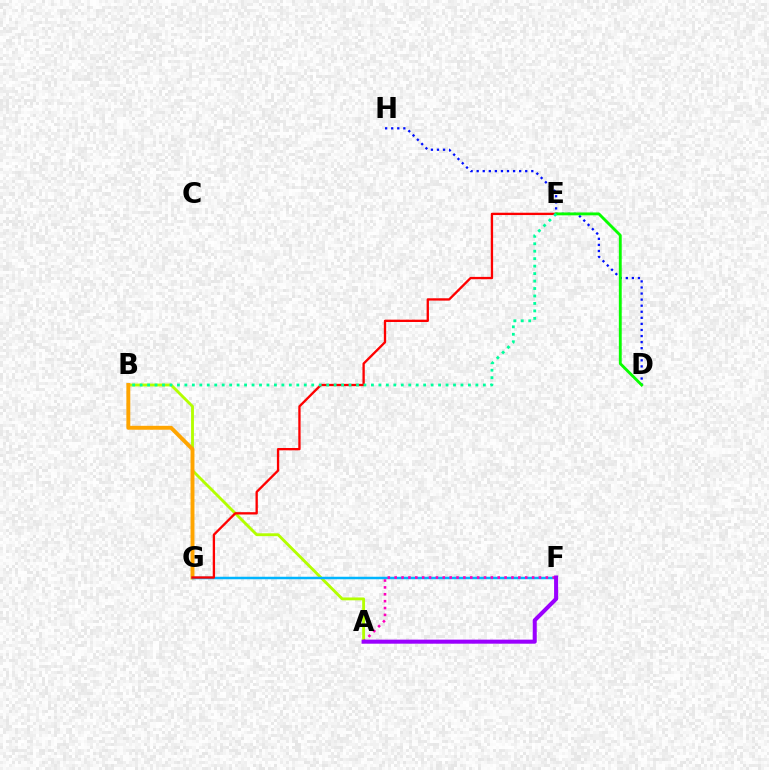{('A', 'B'): [{'color': '#b3ff00', 'line_style': 'solid', 'thickness': 2.05}], ('B', 'G'): [{'color': '#ffa500', 'line_style': 'solid', 'thickness': 2.82}], ('F', 'G'): [{'color': '#00b5ff', 'line_style': 'solid', 'thickness': 1.79}], ('A', 'F'): [{'color': '#ff00bd', 'line_style': 'dotted', 'thickness': 1.87}, {'color': '#9b00ff', 'line_style': 'solid', 'thickness': 2.91}], ('E', 'G'): [{'color': '#ff0000', 'line_style': 'solid', 'thickness': 1.67}], ('D', 'H'): [{'color': '#0010ff', 'line_style': 'dotted', 'thickness': 1.65}], ('D', 'E'): [{'color': '#08ff00', 'line_style': 'solid', 'thickness': 2.06}], ('B', 'E'): [{'color': '#00ff9d', 'line_style': 'dotted', 'thickness': 2.03}]}